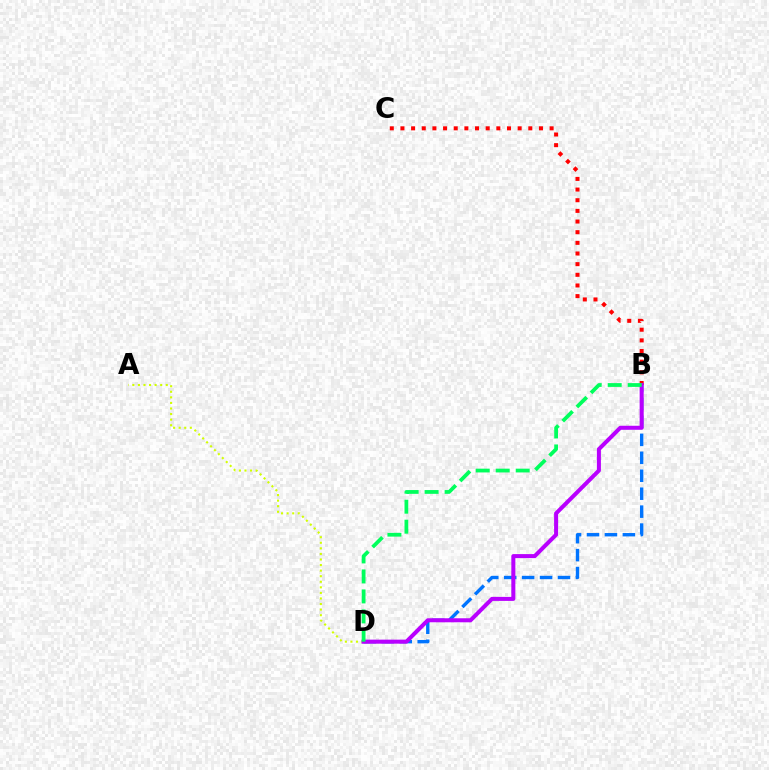{('A', 'D'): [{'color': '#d1ff00', 'line_style': 'dotted', 'thickness': 1.51}], ('B', 'C'): [{'color': '#ff0000', 'line_style': 'dotted', 'thickness': 2.89}], ('B', 'D'): [{'color': '#0074ff', 'line_style': 'dashed', 'thickness': 2.44}, {'color': '#b900ff', 'line_style': 'solid', 'thickness': 2.9}, {'color': '#00ff5c', 'line_style': 'dashed', 'thickness': 2.72}]}